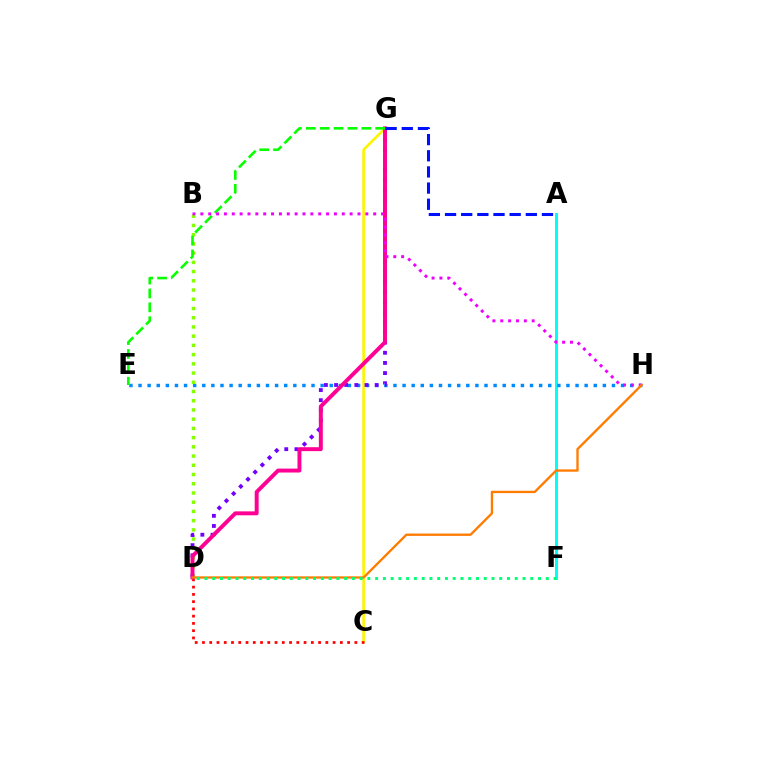{('C', 'G'): [{'color': '#fcf500', 'line_style': 'solid', 'thickness': 1.9}], ('A', 'F'): [{'color': '#00fff6', 'line_style': 'solid', 'thickness': 2.18}], ('C', 'D'): [{'color': '#ff0000', 'line_style': 'dotted', 'thickness': 1.97}], ('E', 'H'): [{'color': '#008cff', 'line_style': 'dotted', 'thickness': 2.47}], ('D', 'G'): [{'color': '#7200ff', 'line_style': 'dotted', 'thickness': 2.76}, {'color': '#ff0094', 'line_style': 'solid', 'thickness': 2.83}], ('B', 'D'): [{'color': '#84ff00', 'line_style': 'dotted', 'thickness': 2.51}], ('E', 'G'): [{'color': '#08ff00', 'line_style': 'dashed', 'thickness': 1.88}], ('A', 'G'): [{'color': '#0010ff', 'line_style': 'dashed', 'thickness': 2.19}], ('B', 'H'): [{'color': '#ee00ff', 'line_style': 'dotted', 'thickness': 2.13}], ('D', 'H'): [{'color': '#ff7c00', 'line_style': 'solid', 'thickness': 1.68}], ('D', 'F'): [{'color': '#00ff74', 'line_style': 'dotted', 'thickness': 2.11}]}